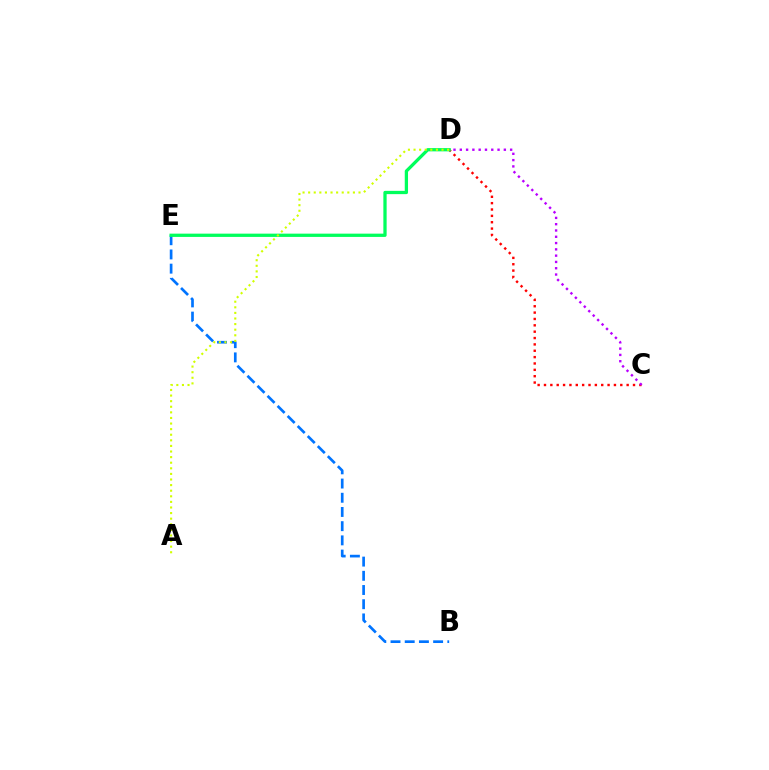{('C', 'D'): [{'color': '#ff0000', 'line_style': 'dotted', 'thickness': 1.73}, {'color': '#b900ff', 'line_style': 'dotted', 'thickness': 1.71}], ('B', 'E'): [{'color': '#0074ff', 'line_style': 'dashed', 'thickness': 1.93}], ('D', 'E'): [{'color': '#00ff5c', 'line_style': 'solid', 'thickness': 2.35}], ('A', 'D'): [{'color': '#d1ff00', 'line_style': 'dotted', 'thickness': 1.52}]}